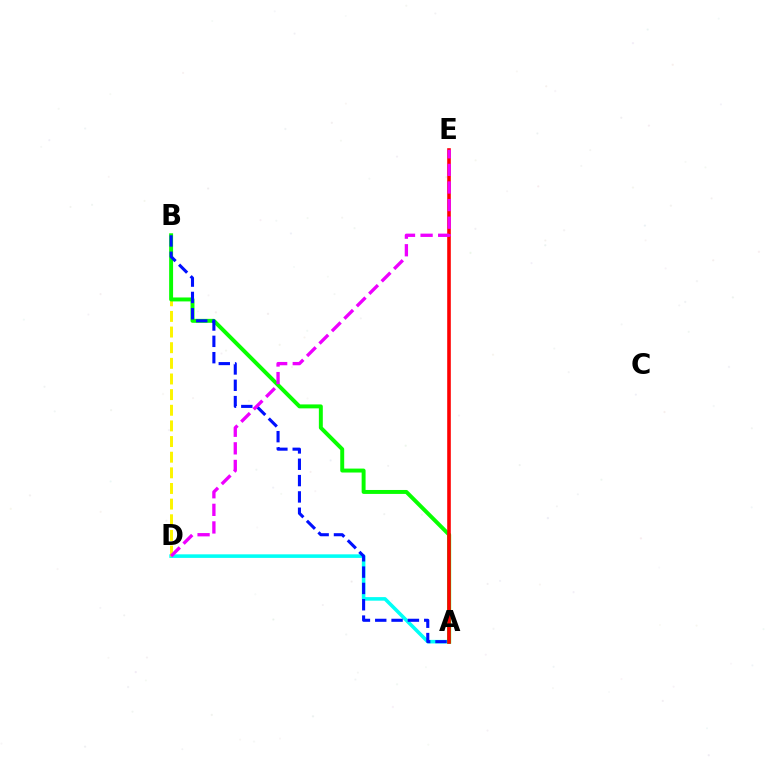{('A', 'D'): [{'color': '#00fff6', 'line_style': 'solid', 'thickness': 2.57}], ('B', 'D'): [{'color': '#fcf500', 'line_style': 'dashed', 'thickness': 2.12}], ('A', 'B'): [{'color': '#08ff00', 'line_style': 'solid', 'thickness': 2.84}, {'color': '#0010ff', 'line_style': 'dashed', 'thickness': 2.22}], ('A', 'E'): [{'color': '#ff0000', 'line_style': 'solid', 'thickness': 2.59}], ('D', 'E'): [{'color': '#ee00ff', 'line_style': 'dashed', 'thickness': 2.39}]}